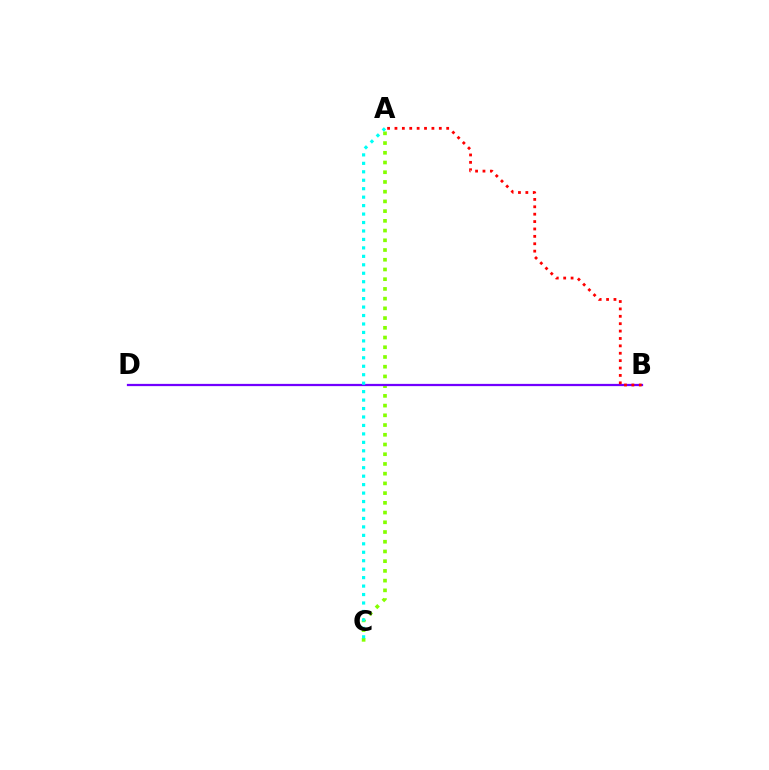{('A', 'C'): [{'color': '#84ff00', 'line_style': 'dotted', 'thickness': 2.64}, {'color': '#00fff6', 'line_style': 'dotted', 'thickness': 2.3}], ('B', 'D'): [{'color': '#7200ff', 'line_style': 'solid', 'thickness': 1.62}], ('A', 'B'): [{'color': '#ff0000', 'line_style': 'dotted', 'thickness': 2.01}]}